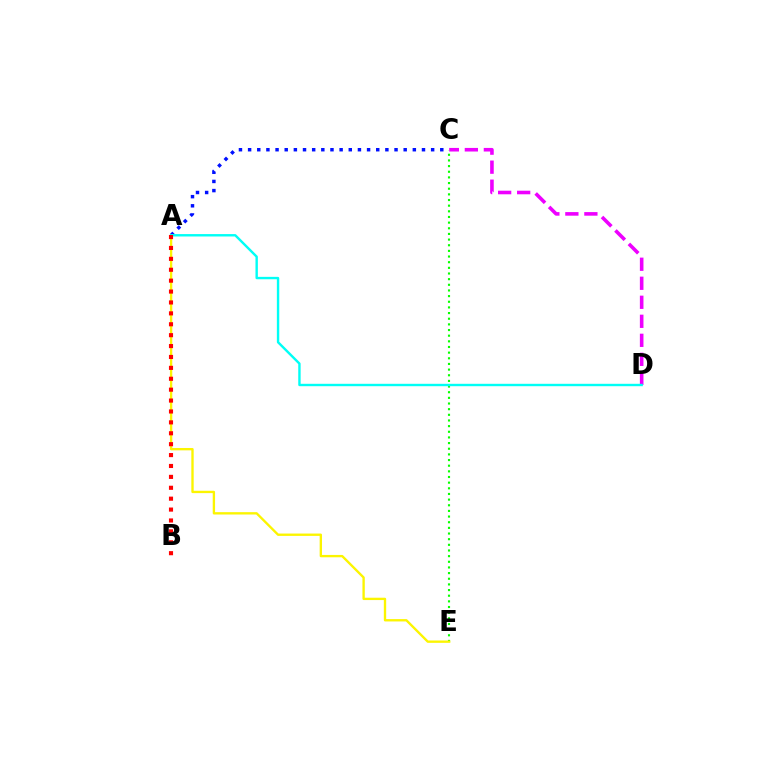{('A', 'C'): [{'color': '#0010ff', 'line_style': 'dotted', 'thickness': 2.49}], ('C', 'E'): [{'color': '#08ff00', 'line_style': 'dotted', 'thickness': 1.54}], ('C', 'D'): [{'color': '#ee00ff', 'line_style': 'dashed', 'thickness': 2.58}], ('A', 'E'): [{'color': '#fcf500', 'line_style': 'solid', 'thickness': 1.69}], ('A', 'D'): [{'color': '#00fff6', 'line_style': 'solid', 'thickness': 1.73}], ('A', 'B'): [{'color': '#ff0000', 'line_style': 'dotted', 'thickness': 2.96}]}